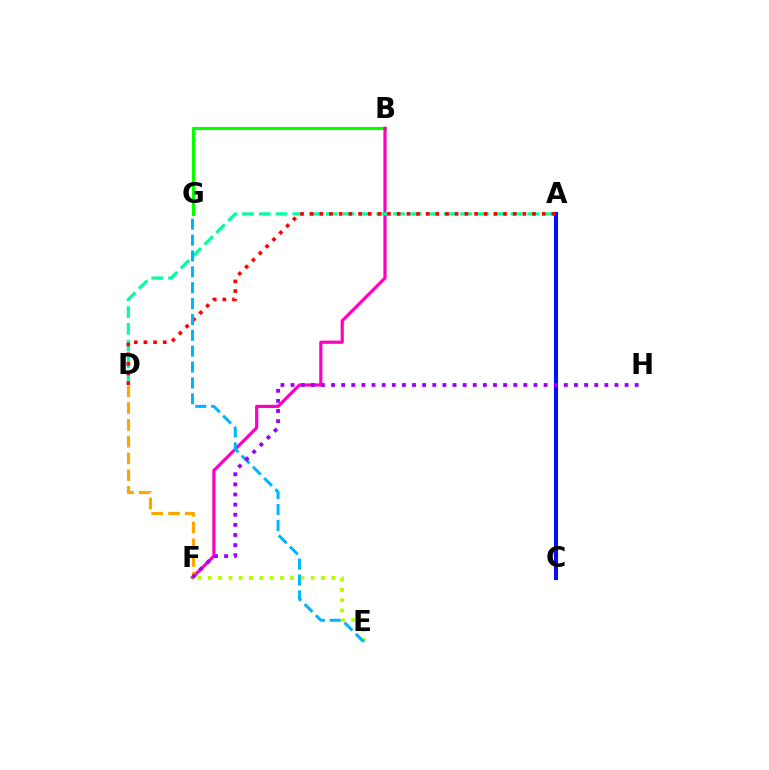{('B', 'G'): [{'color': '#08ff00', 'line_style': 'solid', 'thickness': 2.27}], ('B', 'F'): [{'color': '#ff00bd', 'line_style': 'solid', 'thickness': 2.3}], ('E', 'F'): [{'color': '#b3ff00', 'line_style': 'dotted', 'thickness': 2.8}], ('A', 'D'): [{'color': '#00ff9d', 'line_style': 'dashed', 'thickness': 2.28}, {'color': '#ff0000', 'line_style': 'dotted', 'thickness': 2.63}], ('A', 'C'): [{'color': '#0010ff', 'line_style': 'solid', 'thickness': 2.93}], ('D', 'F'): [{'color': '#ffa500', 'line_style': 'dashed', 'thickness': 2.28}], ('E', 'G'): [{'color': '#00b5ff', 'line_style': 'dashed', 'thickness': 2.16}], ('F', 'H'): [{'color': '#9b00ff', 'line_style': 'dotted', 'thickness': 2.75}]}